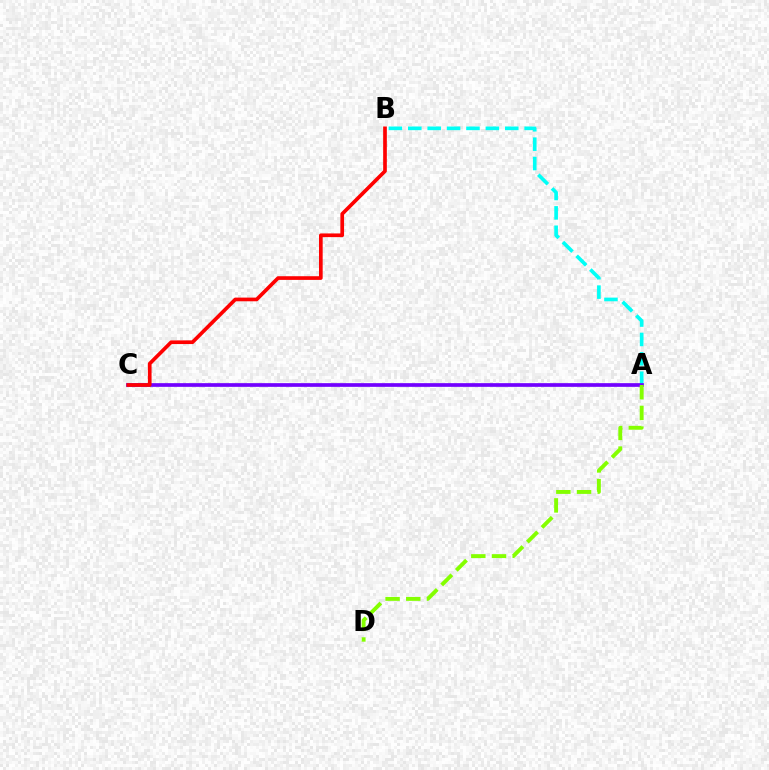{('A', 'B'): [{'color': '#00fff6', 'line_style': 'dashed', 'thickness': 2.63}], ('A', 'C'): [{'color': '#7200ff', 'line_style': 'solid', 'thickness': 2.66}], ('A', 'D'): [{'color': '#84ff00', 'line_style': 'dashed', 'thickness': 2.81}], ('B', 'C'): [{'color': '#ff0000', 'line_style': 'solid', 'thickness': 2.65}]}